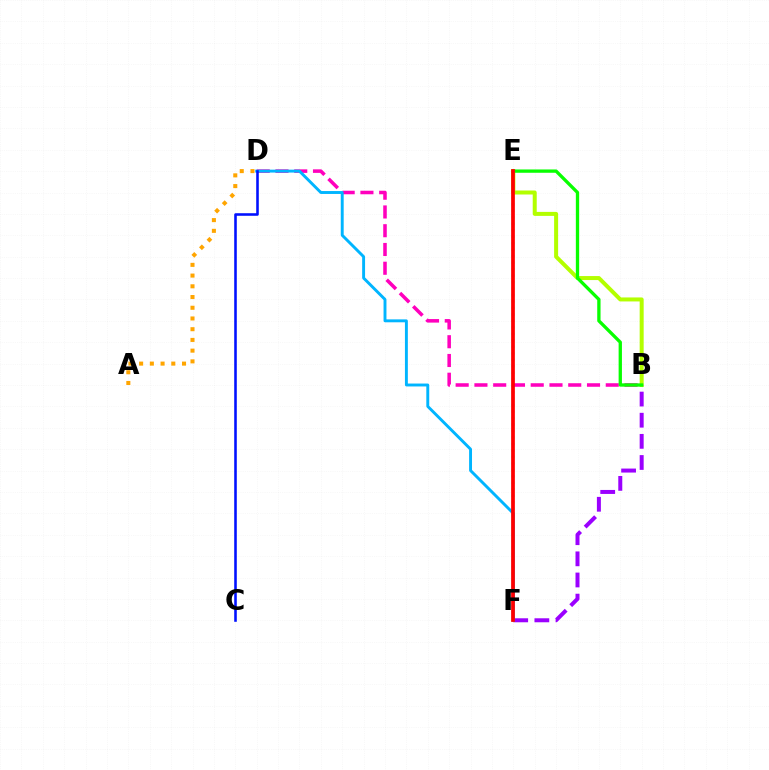{('E', 'F'): [{'color': '#00ff9d', 'line_style': 'dotted', 'thickness': 1.76}, {'color': '#ff0000', 'line_style': 'solid', 'thickness': 2.69}], ('B', 'E'): [{'color': '#b3ff00', 'line_style': 'solid', 'thickness': 2.88}, {'color': '#08ff00', 'line_style': 'solid', 'thickness': 2.38}], ('B', 'F'): [{'color': '#9b00ff', 'line_style': 'dashed', 'thickness': 2.87}], ('A', 'D'): [{'color': '#ffa500', 'line_style': 'dotted', 'thickness': 2.91}], ('B', 'D'): [{'color': '#ff00bd', 'line_style': 'dashed', 'thickness': 2.55}], ('D', 'F'): [{'color': '#00b5ff', 'line_style': 'solid', 'thickness': 2.1}], ('C', 'D'): [{'color': '#0010ff', 'line_style': 'solid', 'thickness': 1.86}]}